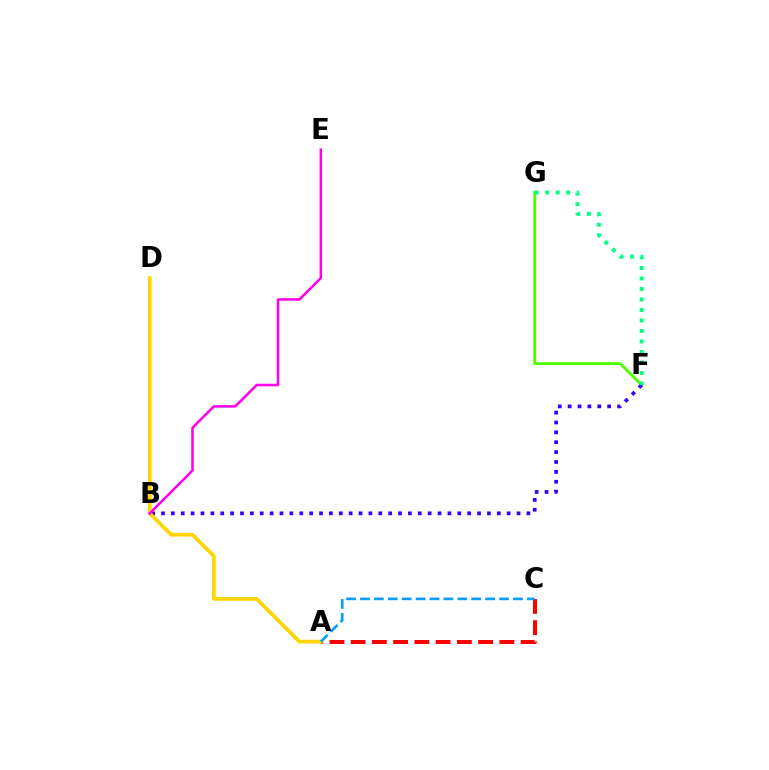{('F', 'G'): [{'color': '#4fff00', 'line_style': 'solid', 'thickness': 2.07}, {'color': '#00ff86', 'line_style': 'dotted', 'thickness': 2.85}], ('B', 'F'): [{'color': '#3700ff', 'line_style': 'dotted', 'thickness': 2.68}], ('A', 'C'): [{'color': '#ff0000', 'line_style': 'dashed', 'thickness': 2.89}, {'color': '#009eff', 'line_style': 'dashed', 'thickness': 1.89}], ('A', 'D'): [{'color': '#ffd500', 'line_style': 'solid', 'thickness': 2.68}], ('B', 'E'): [{'color': '#ff00ed', 'line_style': 'solid', 'thickness': 1.83}]}